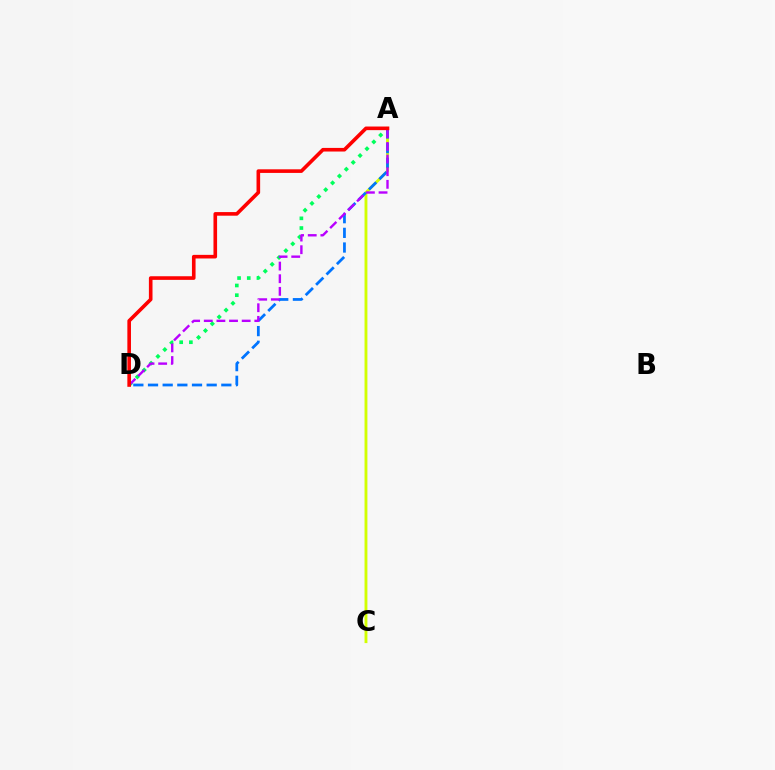{('A', 'D'): [{'color': '#00ff5c', 'line_style': 'dotted', 'thickness': 2.63}, {'color': '#0074ff', 'line_style': 'dashed', 'thickness': 1.99}, {'color': '#b900ff', 'line_style': 'dashed', 'thickness': 1.72}, {'color': '#ff0000', 'line_style': 'solid', 'thickness': 2.6}], ('A', 'C'): [{'color': '#d1ff00', 'line_style': 'solid', 'thickness': 2.06}]}